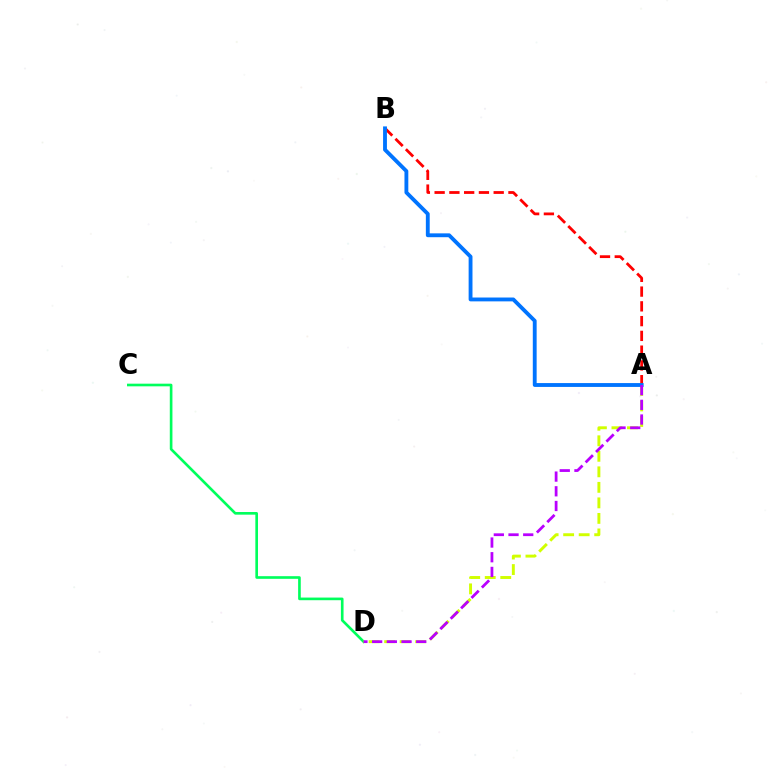{('C', 'D'): [{'color': '#00ff5c', 'line_style': 'solid', 'thickness': 1.91}], ('A', 'D'): [{'color': '#d1ff00', 'line_style': 'dashed', 'thickness': 2.11}, {'color': '#b900ff', 'line_style': 'dashed', 'thickness': 2.0}], ('A', 'B'): [{'color': '#ff0000', 'line_style': 'dashed', 'thickness': 2.01}, {'color': '#0074ff', 'line_style': 'solid', 'thickness': 2.77}]}